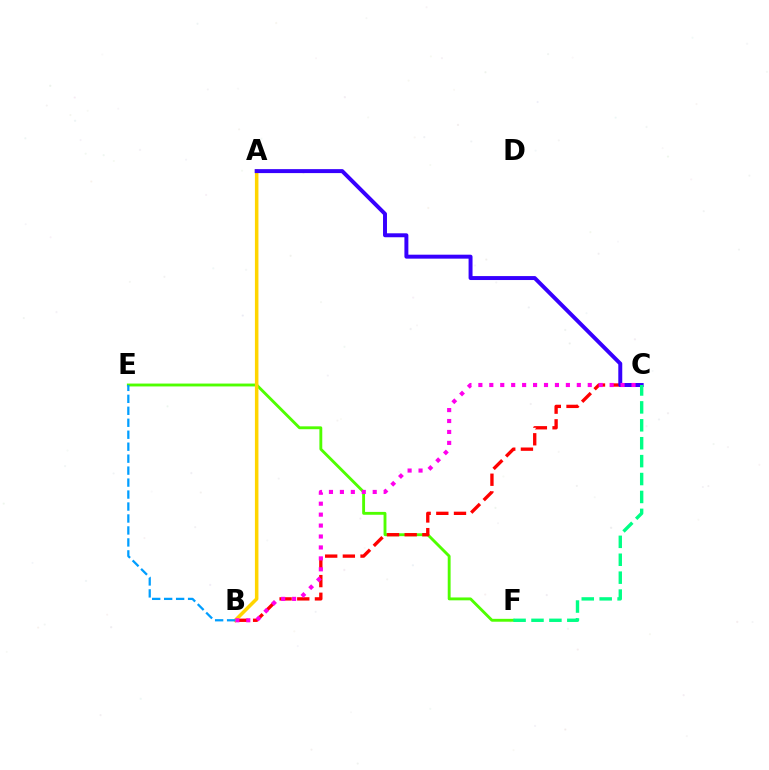{('E', 'F'): [{'color': '#4fff00', 'line_style': 'solid', 'thickness': 2.07}], ('B', 'C'): [{'color': '#ff0000', 'line_style': 'dashed', 'thickness': 2.4}, {'color': '#ff00ed', 'line_style': 'dotted', 'thickness': 2.97}], ('A', 'B'): [{'color': '#ffd500', 'line_style': 'solid', 'thickness': 2.54}], ('A', 'C'): [{'color': '#3700ff', 'line_style': 'solid', 'thickness': 2.85}], ('C', 'F'): [{'color': '#00ff86', 'line_style': 'dashed', 'thickness': 2.43}], ('B', 'E'): [{'color': '#009eff', 'line_style': 'dashed', 'thickness': 1.63}]}